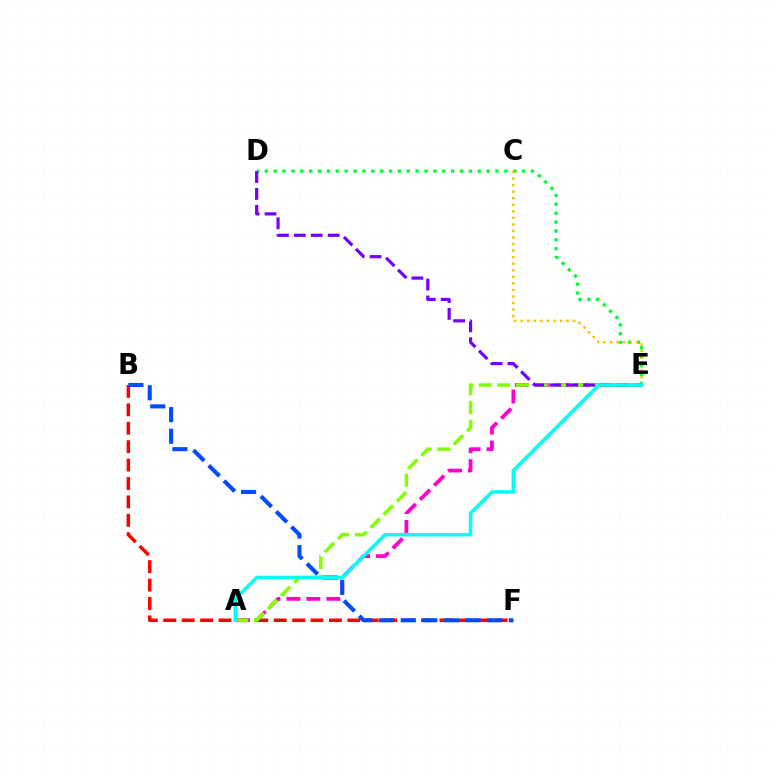{('B', 'F'): [{'color': '#ff0000', 'line_style': 'dashed', 'thickness': 2.5}, {'color': '#004bff', 'line_style': 'dashed', 'thickness': 2.94}], ('A', 'E'): [{'color': '#ff00cf', 'line_style': 'dashed', 'thickness': 2.72}, {'color': '#84ff00', 'line_style': 'dashed', 'thickness': 2.53}, {'color': '#00fff6', 'line_style': 'solid', 'thickness': 2.55}], ('D', 'E'): [{'color': '#00ff39', 'line_style': 'dotted', 'thickness': 2.41}, {'color': '#7200ff', 'line_style': 'dashed', 'thickness': 2.3}], ('C', 'E'): [{'color': '#ffbd00', 'line_style': 'dotted', 'thickness': 1.78}]}